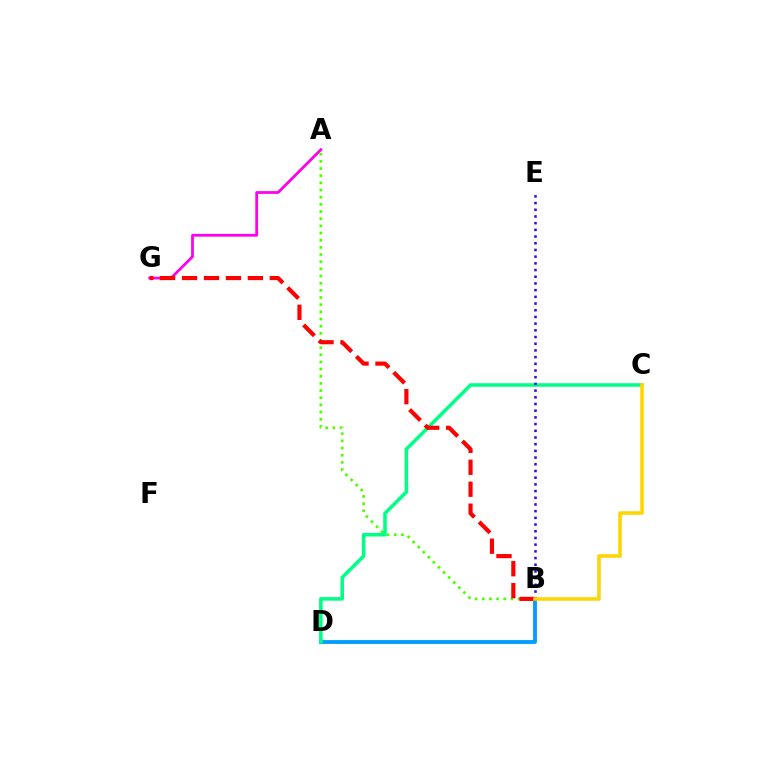{('B', 'D'): [{'color': '#009eff', 'line_style': 'solid', 'thickness': 2.76}], ('A', 'B'): [{'color': '#4fff00', 'line_style': 'dotted', 'thickness': 1.95}], ('C', 'D'): [{'color': '#00ff86', 'line_style': 'solid', 'thickness': 2.56}], ('A', 'G'): [{'color': '#ff00ed', 'line_style': 'solid', 'thickness': 1.99}], ('B', 'G'): [{'color': '#ff0000', 'line_style': 'dashed', 'thickness': 2.98}], ('B', 'E'): [{'color': '#3700ff', 'line_style': 'dotted', 'thickness': 1.82}], ('B', 'C'): [{'color': '#ffd500', 'line_style': 'solid', 'thickness': 2.53}]}